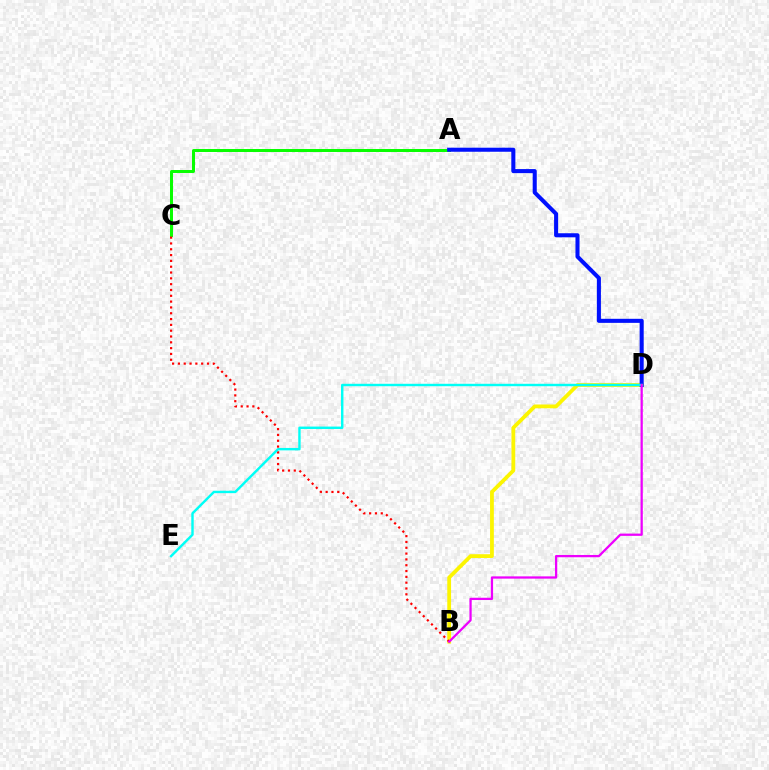{('A', 'C'): [{'color': '#08ff00', 'line_style': 'solid', 'thickness': 2.15}], ('B', 'D'): [{'color': '#fcf500', 'line_style': 'solid', 'thickness': 2.73}, {'color': '#ee00ff', 'line_style': 'solid', 'thickness': 1.63}], ('B', 'C'): [{'color': '#ff0000', 'line_style': 'dotted', 'thickness': 1.58}], ('A', 'D'): [{'color': '#0010ff', 'line_style': 'solid', 'thickness': 2.92}], ('D', 'E'): [{'color': '#00fff6', 'line_style': 'solid', 'thickness': 1.74}]}